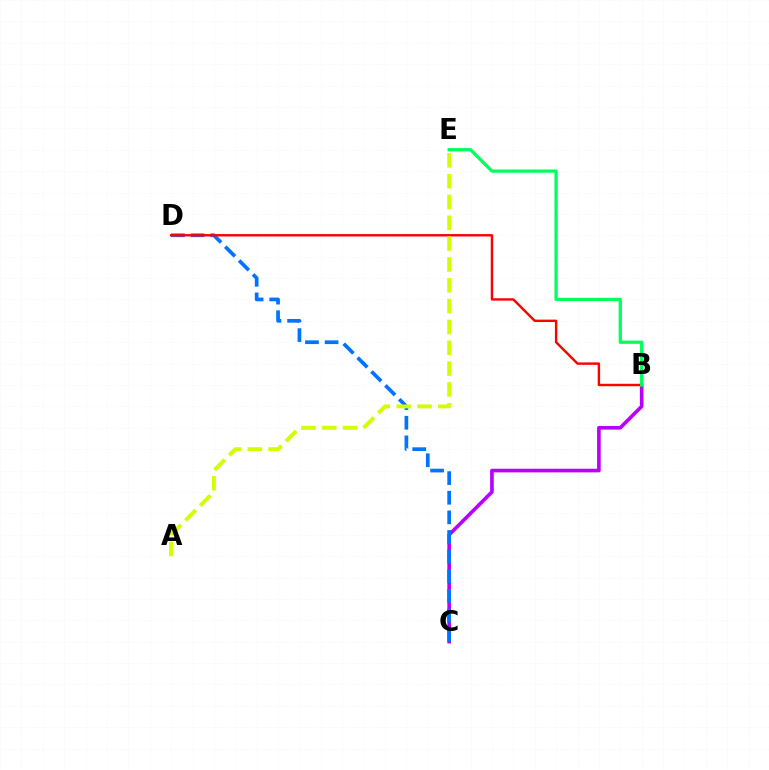{('B', 'C'): [{'color': '#b900ff', 'line_style': 'solid', 'thickness': 2.62}], ('C', 'D'): [{'color': '#0074ff', 'line_style': 'dashed', 'thickness': 2.67}], ('B', 'D'): [{'color': '#ff0000', 'line_style': 'solid', 'thickness': 1.74}], ('B', 'E'): [{'color': '#00ff5c', 'line_style': 'solid', 'thickness': 2.35}], ('A', 'E'): [{'color': '#d1ff00', 'line_style': 'dashed', 'thickness': 2.83}]}